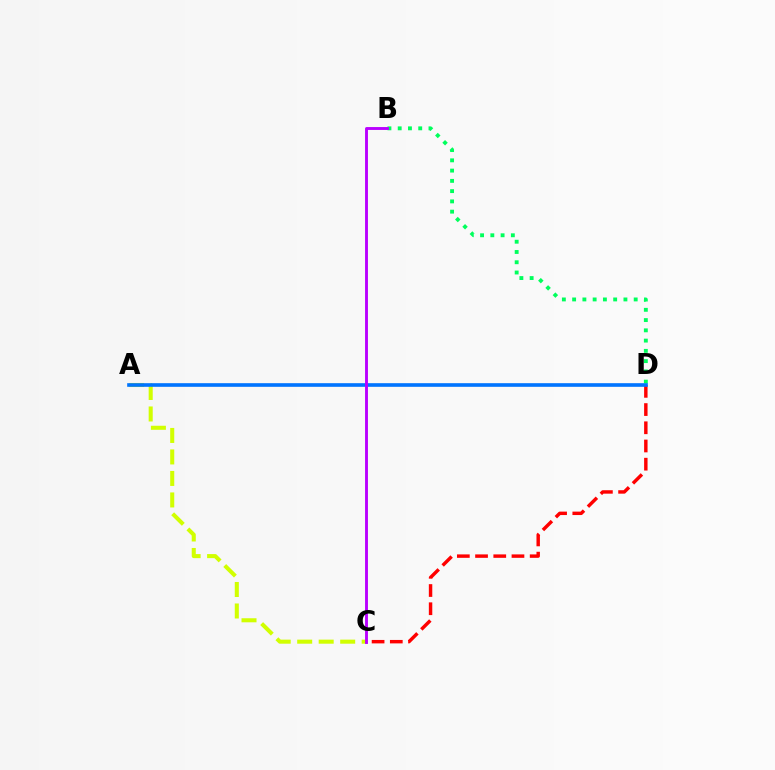{('A', 'C'): [{'color': '#d1ff00', 'line_style': 'dashed', 'thickness': 2.92}], ('B', 'D'): [{'color': '#00ff5c', 'line_style': 'dotted', 'thickness': 2.79}], ('C', 'D'): [{'color': '#ff0000', 'line_style': 'dashed', 'thickness': 2.47}], ('A', 'D'): [{'color': '#0074ff', 'line_style': 'solid', 'thickness': 2.62}], ('B', 'C'): [{'color': '#b900ff', 'line_style': 'solid', 'thickness': 2.07}]}